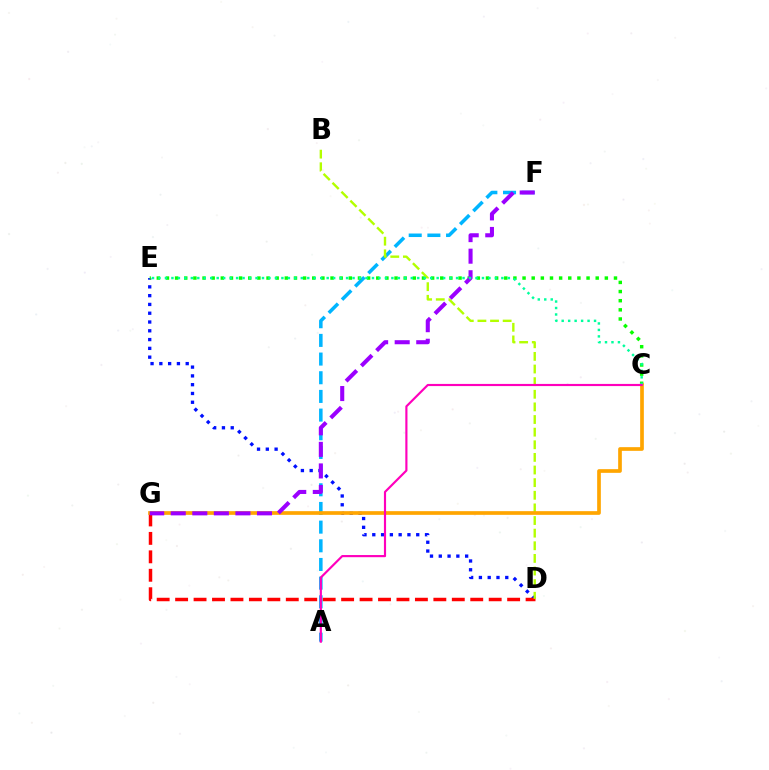{('D', 'E'): [{'color': '#0010ff', 'line_style': 'dotted', 'thickness': 2.39}], ('A', 'F'): [{'color': '#00b5ff', 'line_style': 'dashed', 'thickness': 2.54}], ('C', 'E'): [{'color': '#08ff00', 'line_style': 'dotted', 'thickness': 2.48}, {'color': '#00ff9d', 'line_style': 'dotted', 'thickness': 1.76}], ('D', 'G'): [{'color': '#ff0000', 'line_style': 'dashed', 'thickness': 2.51}], ('B', 'D'): [{'color': '#b3ff00', 'line_style': 'dashed', 'thickness': 1.72}], ('C', 'G'): [{'color': '#ffa500', 'line_style': 'solid', 'thickness': 2.65}], ('F', 'G'): [{'color': '#9b00ff', 'line_style': 'dashed', 'thickness': 2.93}], ('A', 'C'): [{'color': '#ff00bd', 'line_style': 'solid', 'thickness': 1.55}]}